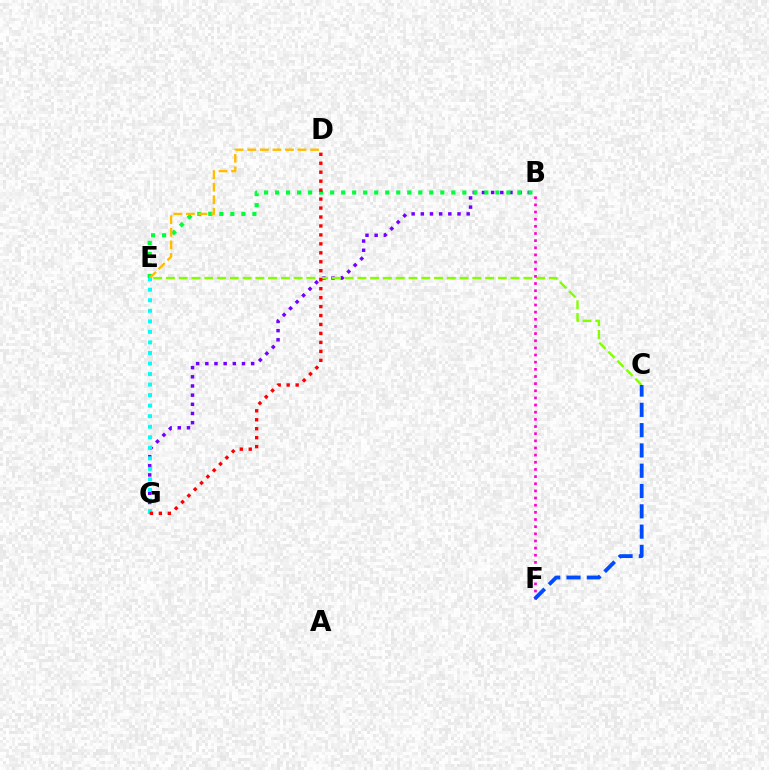{('B', 'G'): [{'color': '#7200ff', 'line_style': 'dotted', 'thickness': 2.49}], ('C', 'E'): [{'color': '#84ff00', 'line_style': 'dashed', 'thickness': 1.73}], ('B', 'E'): [{'color': '#00ff39', 'line_style': 'dotted', 'thickness': 2.99}], ('D', 'E'): [{'color': '#ffbd00', 'line_style': 'dashed', 'thickness': 1.71}], ('B', 'F'): [{'color': '#ff00cf', 'line_style': 'dotted', 'thickness': 1.94}], ('E', 'G'): [{'color': '#00fff6', 'line_style': 'dotted', 'thickness': 2.86}], ('C', 'F'): [{'color': '#004bff', 'line_style': 'dashed', 'thickness': 2.76}], ('D', 'G'): [{'color': '#ff0000', 'line_style': 'dotted', 'thickness': 2.43}]}